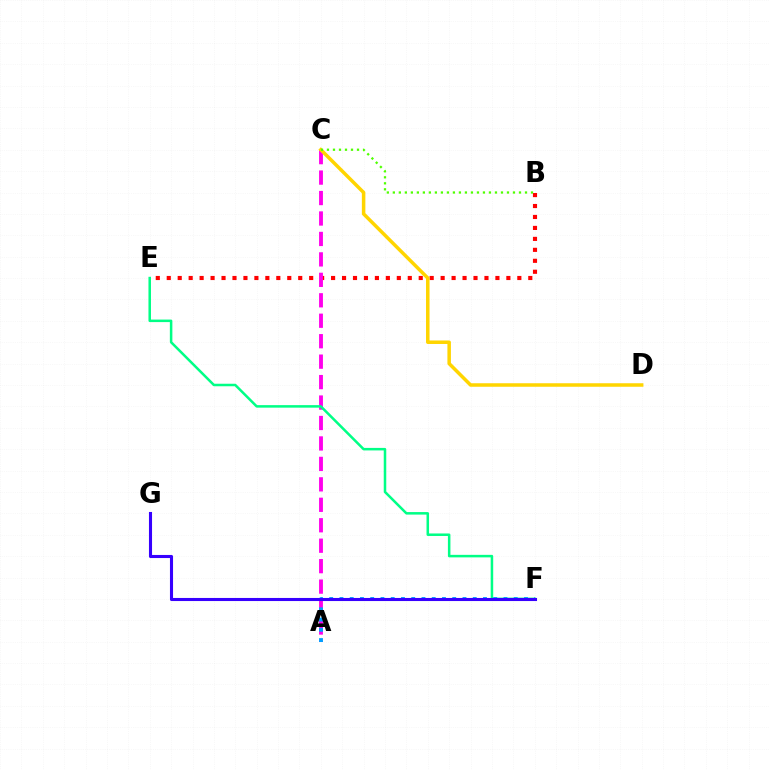{('B', 'E'): [{'color': '#ff0000', 'line_style': 'dotted', 'thickness': 2.98}], ('A', 'C'): [{'color': '#ff00ed', 'line_style': 'dashed', 'thickness': 2.78}], ('C', 'D'): [{'color': '#ffd500', 'line_style': 'solid', 'thickness': 2.53}], ('E', 'F'): [{'color': '#00ff86', 'line_style': 'solid', 'thickness': 1.81}], ('B', 'C'): [{'color': '#4fff00', 'line_style': 'dotted', 'thickness': 1.63}], ('A', 'F'): [{'color': '#009eff', 'line_style': 'dotted', 'thickness': 2.79}], ('F', 'G'): [{'color': '#3700ff', 'line_style': 'solid', 'thickness': 2.22}]}